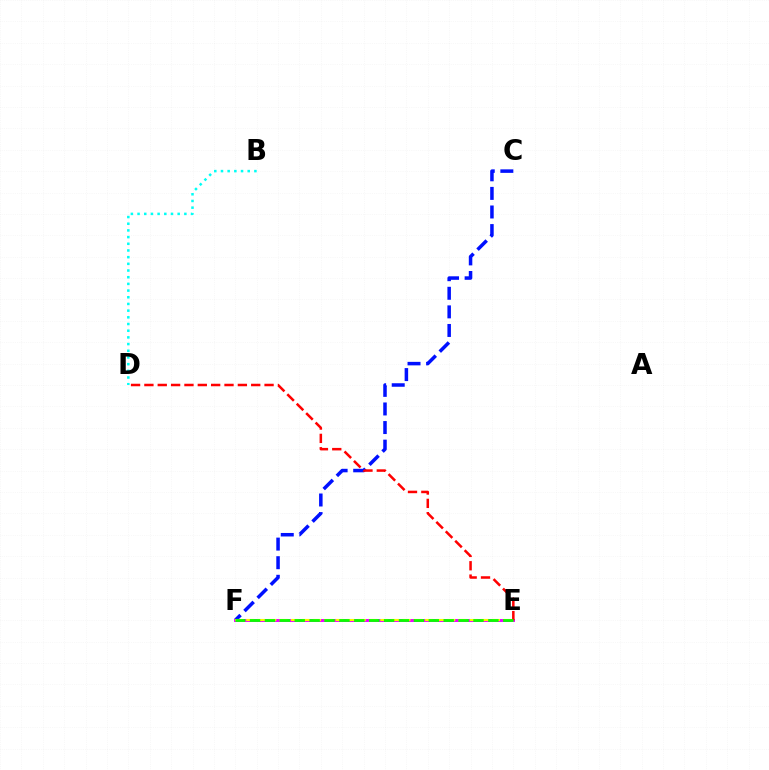{('C', 'F'): [{'color': '#0010ff', 'line_style': 'dashed', 'thickness': 2.53}], ('E', 'F'): [{'color': '#ee00ff', 'line_style': 'solid', 'thickness': 2.12}, {'color': '#fcf500', 'line_style': 'dashed', 'thickness': 1.52}, {'color': '#08ff00', 'line_style': 'dashed', 'thickness': 2.02}], ('D', 'E'): [{'color': '#ff0000', 'line_style': 'dashed', 'thickness': 1.81}], ('B', 'D'): [{'color': '#00fff6', 'line_style': 'dotted', 'thickness': 1.82}]}